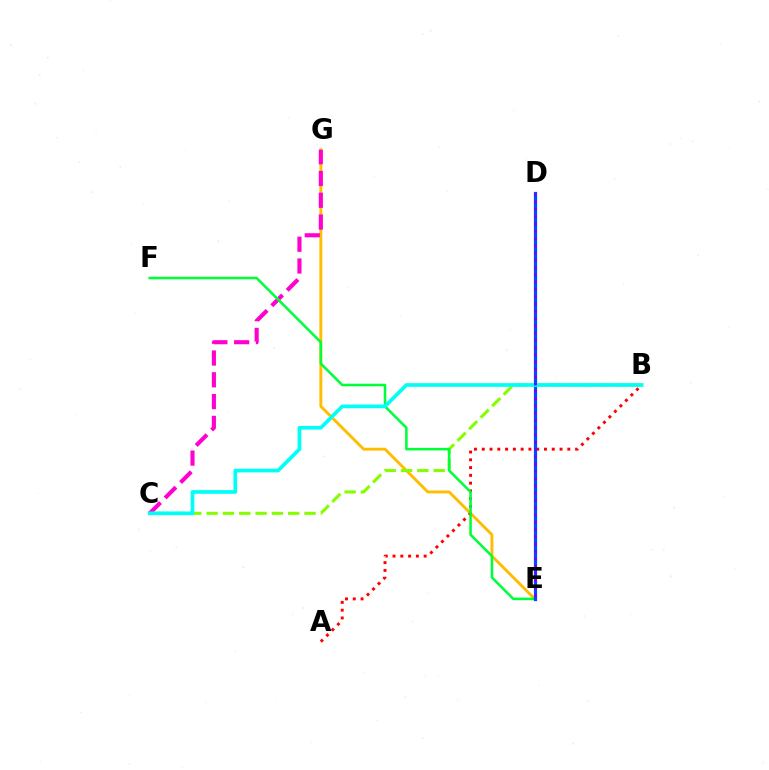{('E', 'G'): [{'color': '#ffbd00', 'line_style': 'solid', 'thickness': 2.08}], ('B', 'C'): [{'color': '#84ff00', 'line_style': 'dashed', 'thickness': 2.22}, {'color': '#00fff6', 'line_style': 'solid', 'thickness': 2.67}], ('C', 'G'): [{'color': '#ff00cf', 'line_style': 'dashed', 'thickness': 2.96}], ('A', 'B'): [{'color': '#ff0000', 'line_style': 'dotted', 'thickness': 2.11}], ('E', 'F'): [{'color': '#00ff39', 'line_style': 'solid', 'thickness': 1.84}], ('D', 'E'): [{'color': '#004bff', 'line_style': 'solid', 'thickness': 2.31}, {'color': '#7200ff', 'line_style': 'dotted', 'thickness': 1.98}]}